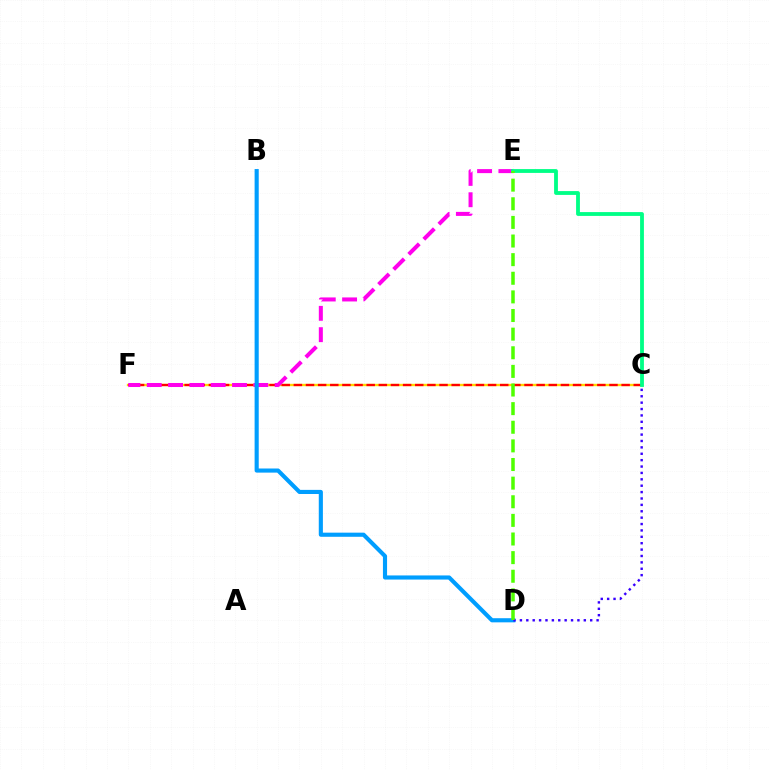{('C', 'F'): [{'color': '#ffd500', 'line_style': 'solid', 'thickness': 1.71}, {'color': '#ff0000', 'line_style': 'dashed', 'thickness': 1.65}], ('E', 'F'): [{'color': '#ff00ed', 'line_style': 'dashed', 'thickness': 2.9}], ('C', 'E'): [{'color': '#00ff86', 'line_style': 'solid', 'thickness': 2.75}], ('B', 'D'): [{'color': '#009eff', 'line_style': 'solid', 'thickness': 2.97}], ('C', 'D'): [{'color': '#3700ff', 'line_style': 'dotted', 'thickness': 1.74}], ('D', 'E'): [{'color': '#4fff00', 'line_style': 'dashed', 'thickness': 2.53}]}